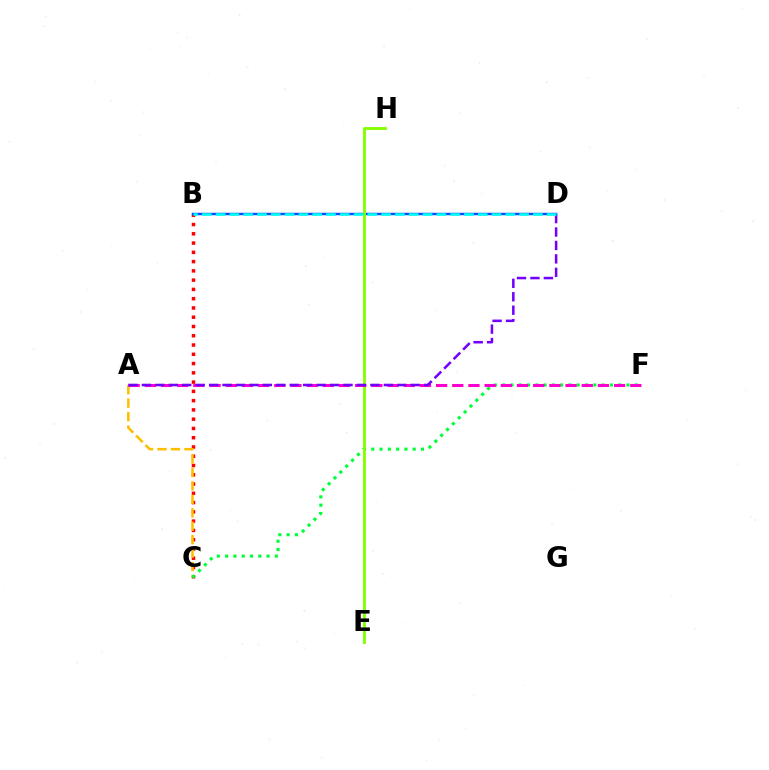{('B', 'C'): [{'color': '#ff0000', 'line_style': 'dotted', 'thickness': 2.52}], ('B', 'D'): [{'color': '#004bff', 'line_style': 'solid', 'thickness': 1.77}, {'color': '#00fff6', 'line_style': 'dashed', 'thickness': 1.87}], ('A', 'C'): [{'color': '#ffbd00', 'line_style': 'dashed', 'thickness': 1.83}], ('C', 'F'): [{'color': '#00ff39', 'line_style': 'dotted', 'thickness': 2.25}], ('E', 'H'): [{'color': '#84ff00', 'line_style': 'solid', 'thickness': 2.06}], ('A', 'F'): [{'color': '#ff00cf', 'line_style': 'dashed', 'thickness': 2.2}], ('A', 'D'): [{'color': '#7200ff', 'line_style': 'dashed', 'thickness': 1.83}]}